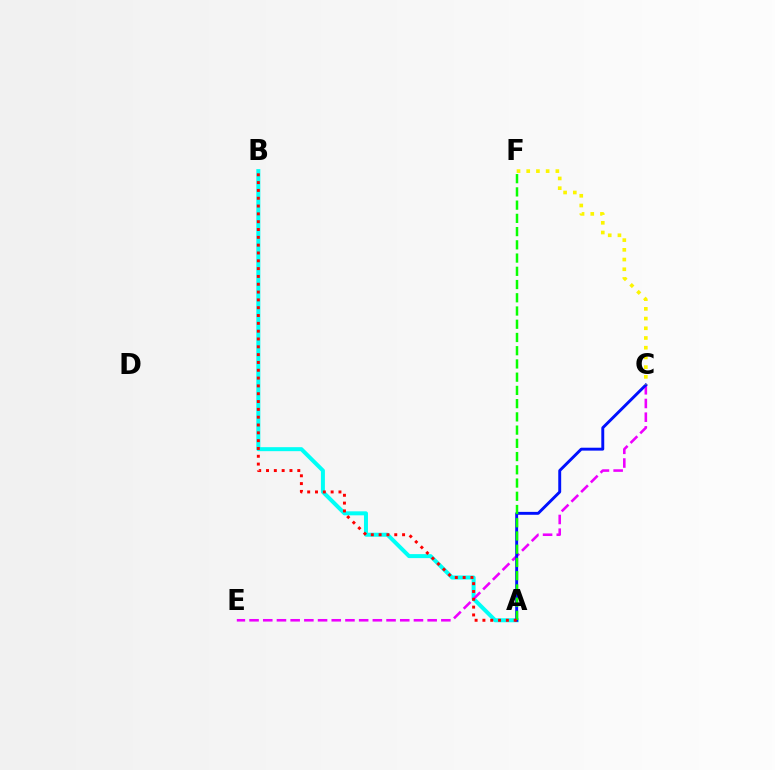{('A', 'B'): [{'color': '#00fff6', 'line_style': 'solid', 'thickness': 2.87}, {'color': '#ff0000', 'line_style': 'dotted', 'thickness': 2.12}], ('C', 'E'): [{'color': '#ee00ff', 'line_style': 'dashed', 'thickness': 1.86}], ('A', 'C'): [{'color': '#0010ff', 'line_style': 'solid', 'thickness': 2.1}], ('A', 'F'): [{'color': '#08ff00', 'line_style': 'dashed', 'thickness': 1.8}], ('C', 'F'): [{'color': '#fcf500', 'line_style': 'dotted', 'thickness': 2.64}]}